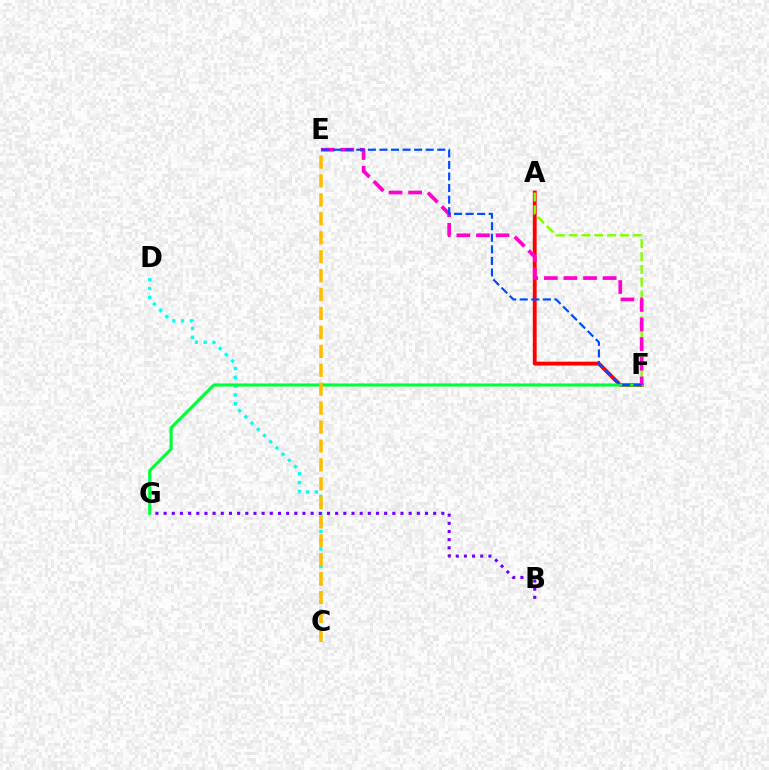{('C', 'D'): [{'color': '#00fff6', 'line_style': 'dotted', 'thickness': 2.39}], ('A', 'F'): [{'color': '#ff0000', 'line_style': 'solid', 'thickness': 2.78}, {'color': '#84ff00', 'line_style': 'dashed', 'thickness': 1.74}], ('B', 'G'): [{'color': '#7200ff', 'line_style': 'dotted', 'thickness': 2.22}], ('F', 'G'): [{'color': '#00ff39', 'line_style': 'solid', 'thickness': 2.23}], ('E', 'F'): [{'color': '#ff00cf', 'line_style': 'dashed', 'thickness': 2.66}, {'color': '#004bff', 'line_style': 'dashed', 'thickness': 1.57}], ('C', 'E'): [{'color': '#ffbd00', 'line_style': 'dashed', 'thickness': 2.57}]}